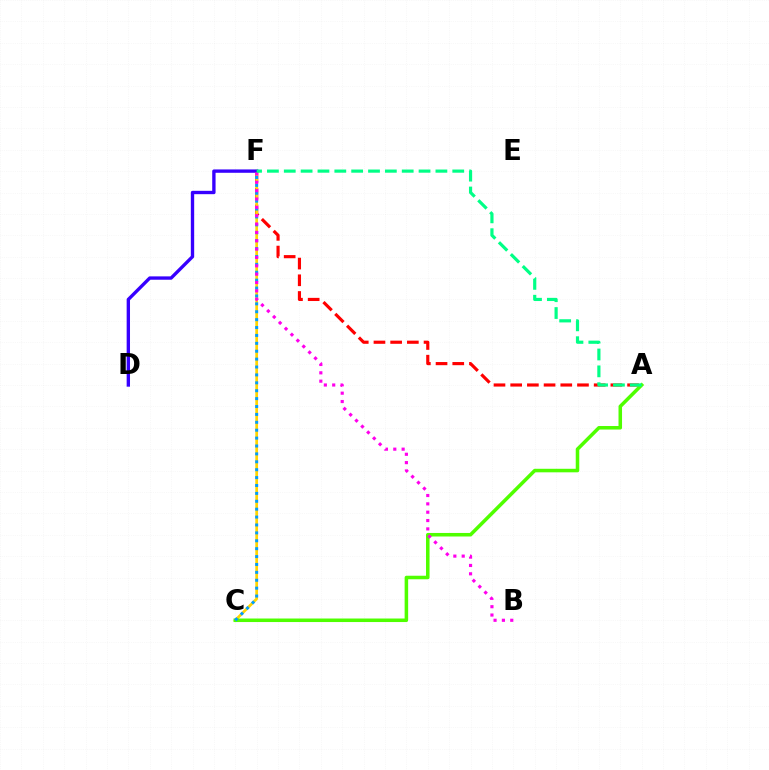{('A', 'F'): [{'color': '#ff0000', 'line_style': 'dashed', 'thickness': 2.27}, {'color': '#00ff86', 'line_style': 'dashed', 'thickness': 2.29}], ('C', 'F'): [{'color': '#ffd500', 'line_style': 'solid', 'thickness': 1.97}, {'color': '#009eff', 'line_style': 'dotted', 'thickness': 2.15}], ('D', 'F'): [{'color': '#3700ff', 'line_style': 'solid', 'thickness': 2.41}], ('A', 'C'): [{'color': '#4fff00', 'line_style': 'solid', 'thickness': 2.54}], ('B', 'F'): [{'color': '#ff00ed', 'line_style': 'dotted', 'thickness': 2.27}]}